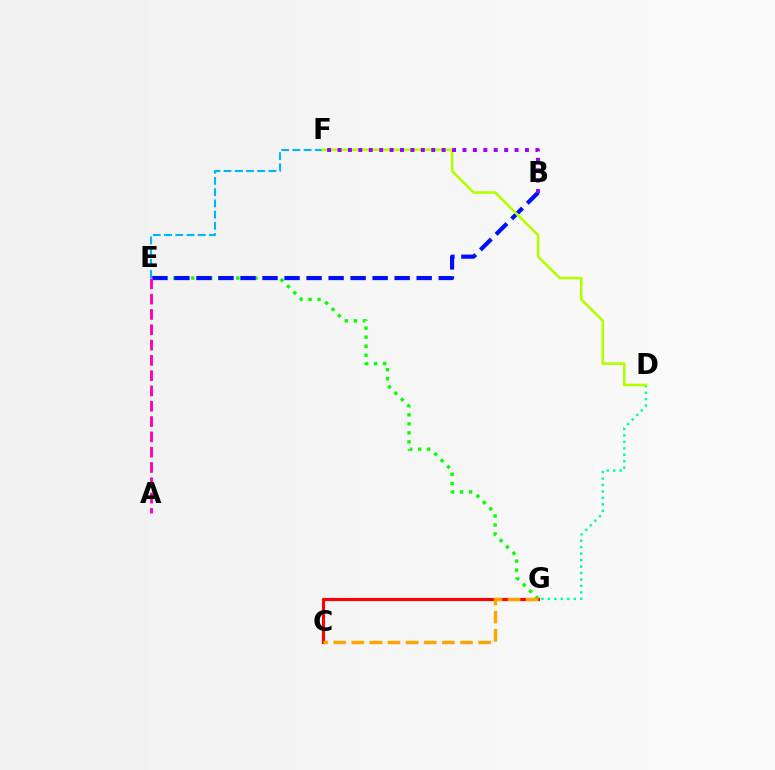{('E', 'G'): [{'color': '#08ff00', 'line_style': 'dotted', 'thickness': 2.45}], ('D', 'G'): [{'color': '#00ff9d', 'line_style': 'dotted', 'thickness': 1.76}], ('E', 'F'): [{'color': '#00b5ff', 'line_style': 'dashed', 'thickness': 1.52}], ('B', 'E'): [{'color': '#0010ff', 'line_style': 'dashed', 'thickness': 2.99}], ('A', 'E'): [{'color': '#ff00bd', 'line_style': 'dashed', 'thickness': 2.08}], ('C', 'G'): [{'color': '#ff0000', 'line_style': 'solid', 'thickness': 2.25}, {'color': '#ffa500', 'line_style': 'dashed', 'thickness': 2.46}], ('D', 'F'): [{'color': '#b3ff00', 'line_style': 'solid', 'thickness': 1.87}], ('B', 'F'): [{'color': '#9b00ff', 'line_style': 'dotted', 'thickness': 2.83}]}